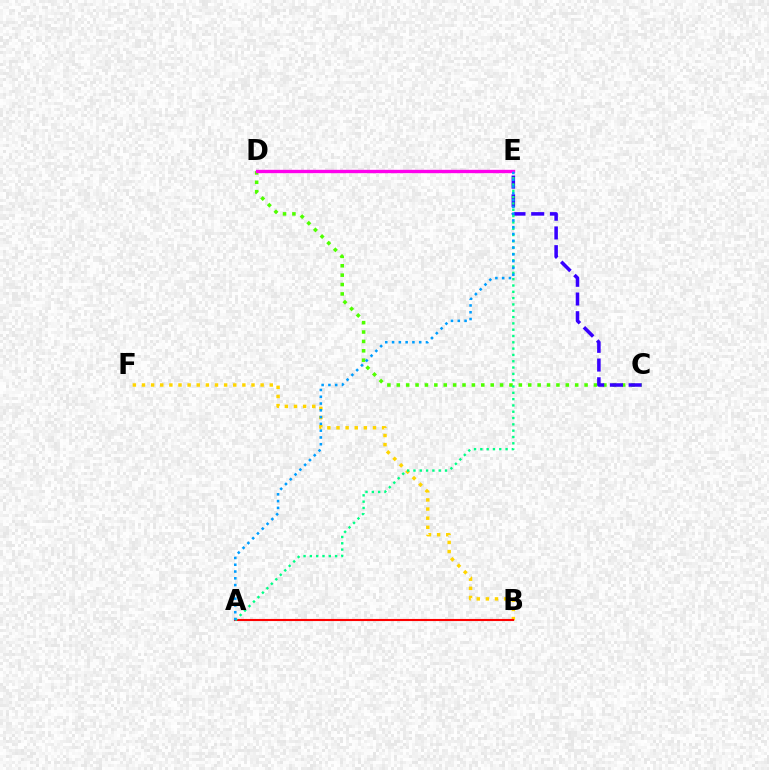{('B', 'F'): [{'color': '#ffd500', 'line_style': 'dotted', 'thickness': 2.48}], ('C', 'D'): [{'color': '#4fff00', 'line_style': 'dotted', 'thickness': 2.55}], ('C', 'E'): [{'color': '#3700ff', 'line_style': 'dashed', 'thickness': 2.54}], ('A', 'B'): [{'color': '#ff0000', 'line_style': 'solid', 'thickness': 1.51}], ('A', 'E'): [{'color': '#00ff86', 'line_style': 'dotted', 'thickness': 1.71}, {'color': '#009eff', 'line_style': 'dotted', 'thickness': 1.84}], ('D', 'E'): [{'color': '#ff00ed', 'line_style': 'solid', 'thickness': 2.42}]}